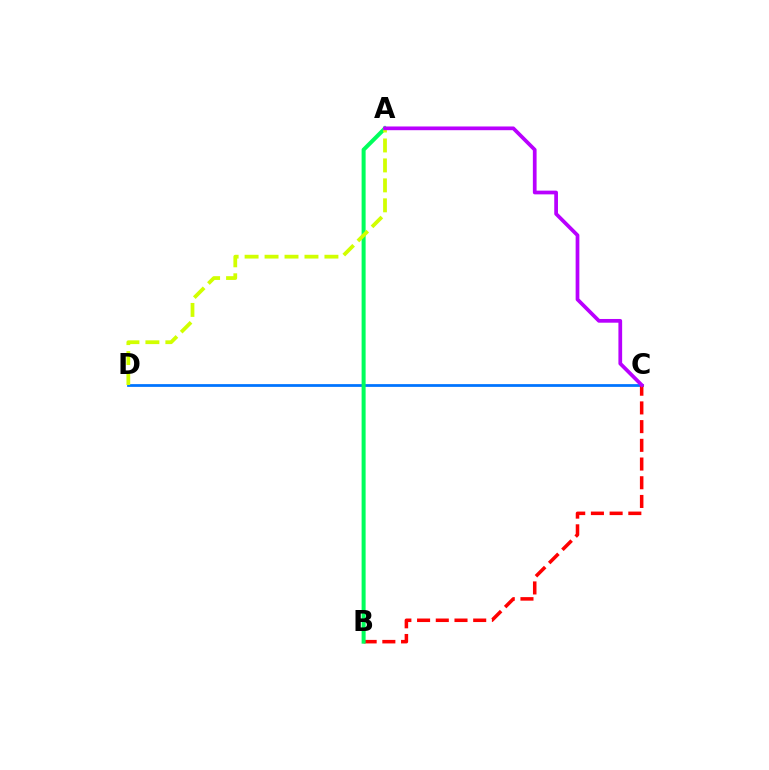{('C', 'D'): [{'color': '#0074ff', 'line_style': 'solid', 'thickness': 1.99}], ('B', 'C'): [{'color': '#ff0000', 'line_style': 'dashed', 'thickness': 2.54}], ('A', 'B'): [{'color': '#00ff5c', 'line_style': 'solid', 'thickness': 2.89}], ('A', 'D'): [{'color': '#d1ff00', 'line_style': 'dashed', 'thickness': 2.71}], ('A', 'C'): [{'color': '#b900ff', 'line_style': 'solid', 'thickness': 2.68}]}